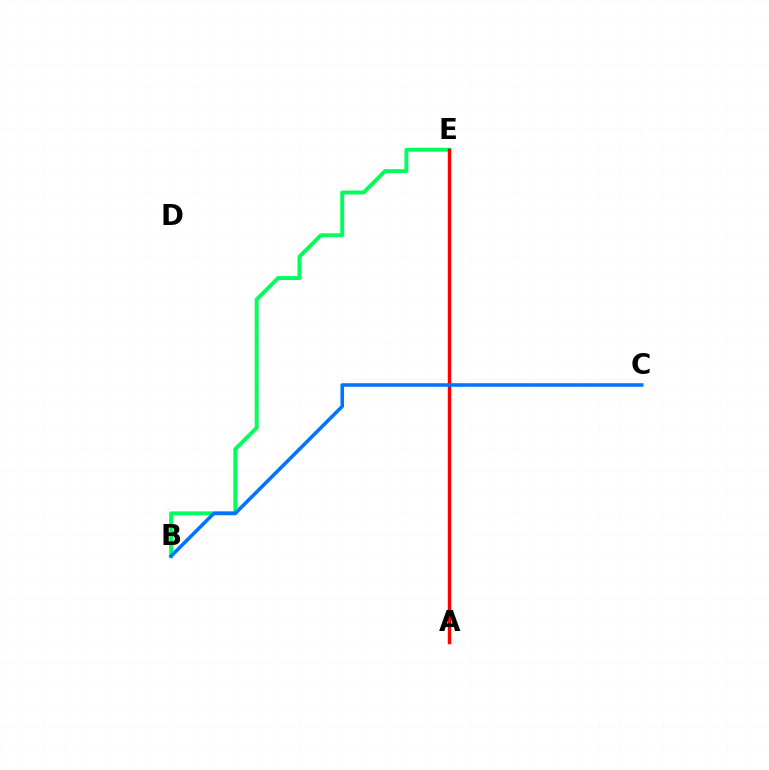{('A', 'E'): [{'color': '#d1ff00', 'line_style': 'dotted', 'thickness': 2.06}, {'color': '#b900ff', 'line_style': 'dotted', 'thickness': 1.91}, {'color': '#ff0000', 'line_style': 'solid', 'thickness': 2.49}], ('B', 'E'): [{'color': '#00ff5c', 'line_style': 'solid', 'thickness': 2.82}], ('B', 'C'): [{'color': '#0074ff', 'line_style': 'solid', 'thickness': 2.56}]}